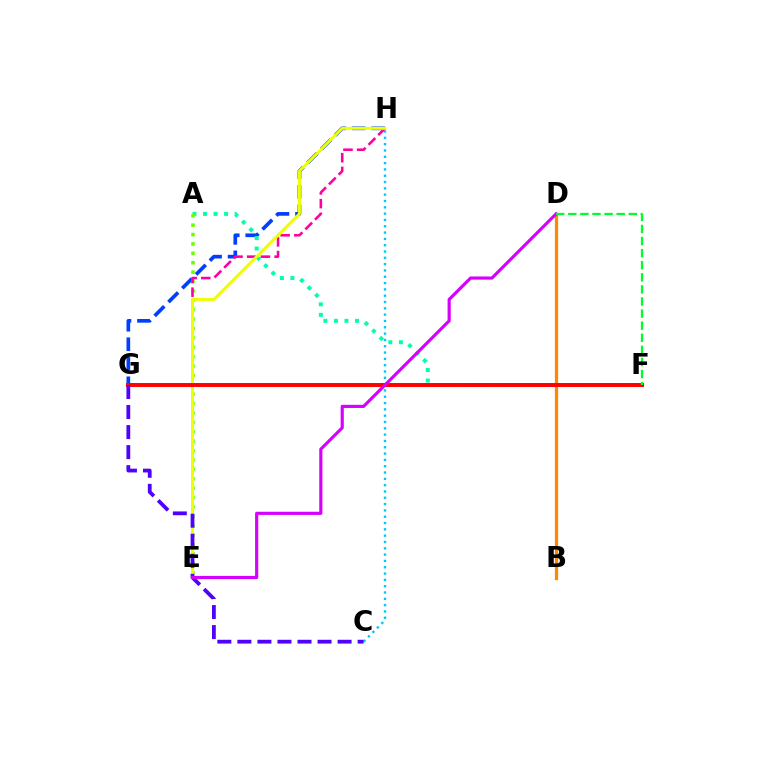{('B', 'D'): [{'color': '#ff8800', 'line_style': 'solid', 'thickness': 2.33}], ('G', 'H'): [{'color': '#003fff', 'line_style': 'dashed', 'thickness': 2.65}], ('C', 'H'): [{'color': '#00c7ff', 'line_style': 'dotted', 'thickness': 1.72}], ('A', 'F'): [{'color': '#00ffaf', 'line_style': 'dotted', 'thickness': 2.86}], ('A', 'E'): [{'color': '#66ff00', 'line_style': 'dotted', 'thickness': 2.55}], ('E', 'H'): [{'color': '#ff00a0', 'line_style': 'dashed', 'thickness': 1.86}, {'color': '#eeff00', 'line_style': 'solid', 'thickness': 2.14}], ('F', 'G'): [{'color': '#ff0000', 'line_style': 'solid', 'thickness': 2.84}], ('C', 'G'): [{'color': '#4f00ff', 'line_style': 'dashed', 'thickness': 2.72}], ('D', 'E'): [{'color': '#d600ff', 'line_style': 'solid', 'thickness': 2.27}], ('D', 'F'): [{'color': '#00ff27', 'line_style': 'dashed', 'thickness': 1.64}]}